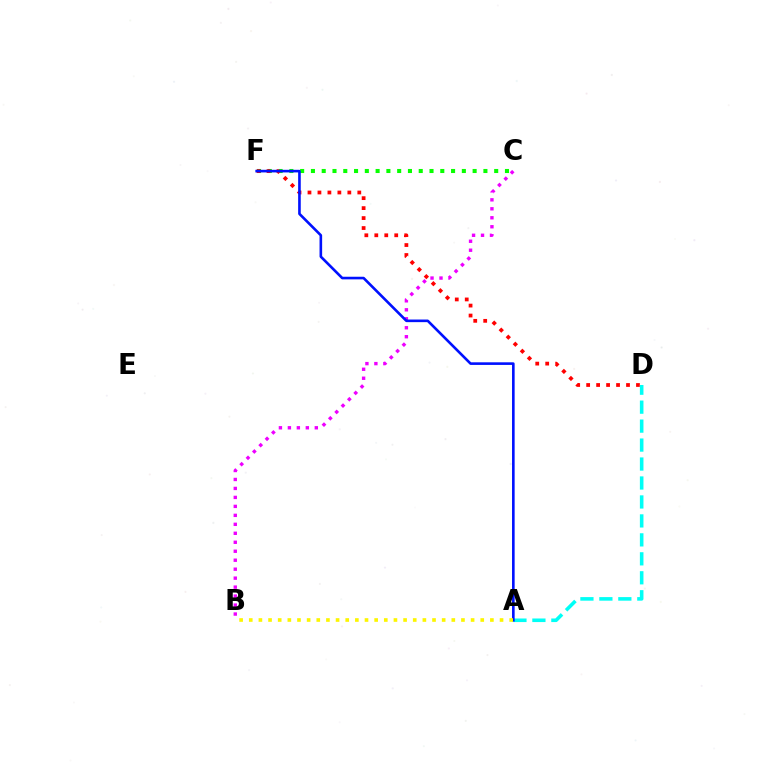{('C', 'F'): [{'color': '#08ff00', 'line_style': 'dotted', 'thickness': 2.93}], ('B', 'C'): [{'color': '#ee00ff', 'line_style': 'dotted', 'thickness': 2.44}], ('D', 'F'): [{'color': '#ff0000', 'line_style': 'dotted', 'thickness': 2.71}], ('A', 'D'): [{'color': '#00fff6', 'line_style': 'dashed', 'thickness': 2.58}], ('A', 'F'): [{'color': '#0010ff', 'line_style': 'solid', 'thickness': 1.88}], ('A', 'B'): [{'color': '#fcf500', 'line_style': 'dotted', 'thickness': 2.62}]}